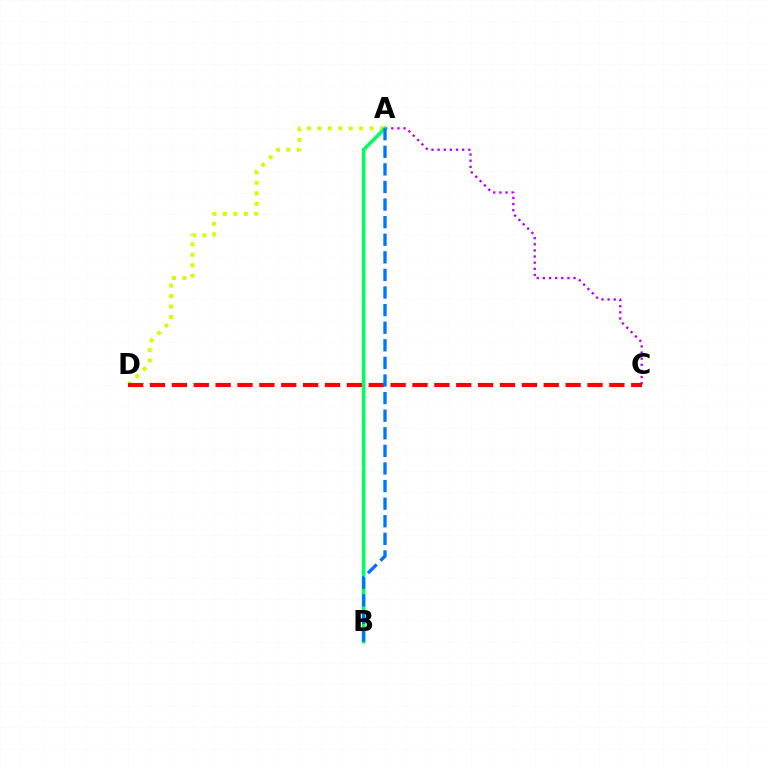{('A', 'D'): [{'color': '#d1ff00', 'line_style': 'dotted', 'thickness': 2.84}], ('A', 'C'): [{'color': '#b900ff', 'line_style': 'dotted', 'thickness': 1.67}], ('C', 'D'): [{'color': '#ff0000', 'line_style': 'dashed', 'thickness': 2.97}], ('A', 'B'): [{'color': '#00ff5c', 'line_style': 'solid', 'thickness': 2.54}, {'color': '#0074ff', 'line_style': 'dashed', 'thickness': 2.39}]}